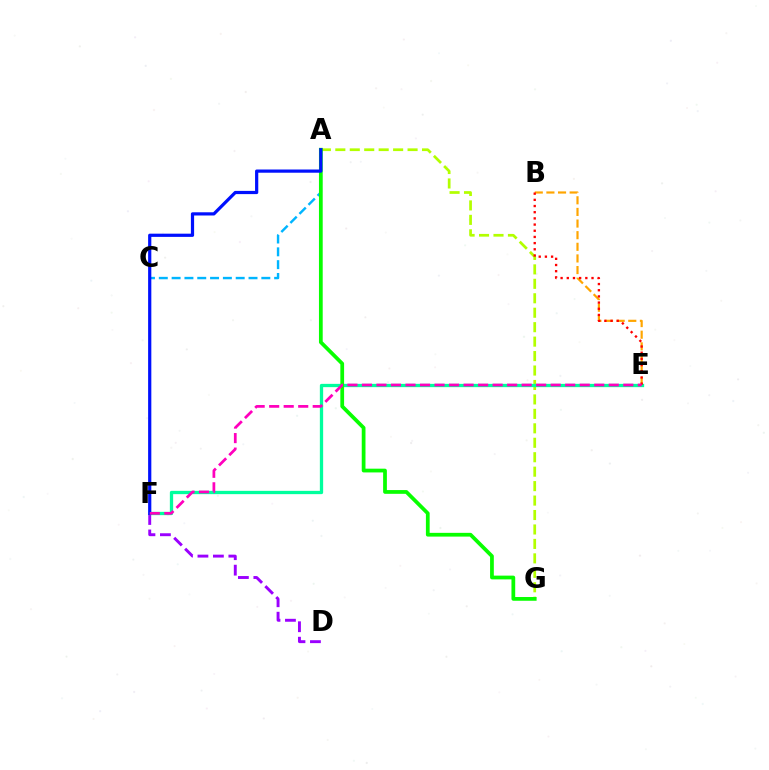{('B', 'E'): [{'color': '#ffa500', 'line_style': 'dashed', 'thickness': 1.58}, {'color': '#ff0000', 'line_style': 'dotted', 'thickness': 1.68}], ('A', 'G'): [{'color': '#b3ff00', 'line_style': 'dashed', 'thickness': 1.96}, {'color': '#08ff00', 'line_style': 'solid', 'thickness': 2.7}], ('D', 'F'): [{'color': '#9b00ff', 'line_style': 'dashed', 'thickness': 2.1}], ('A', 'C'): [{'color': '#00b5ff', 'line_style': 'dashed', 'thickness': 1.74}], ('E', 'F'): [{'color': '#00ff9d', 'line_style': 'solid', 'thickness': 2.37}, {'color': '#ff00bd', 'line_style': 'dashed', 'thickness': 1.97}], ('A', 'F'): [{'color': '#0010ff', 'line_style': 'solid', 'thickness': 2.31}]}